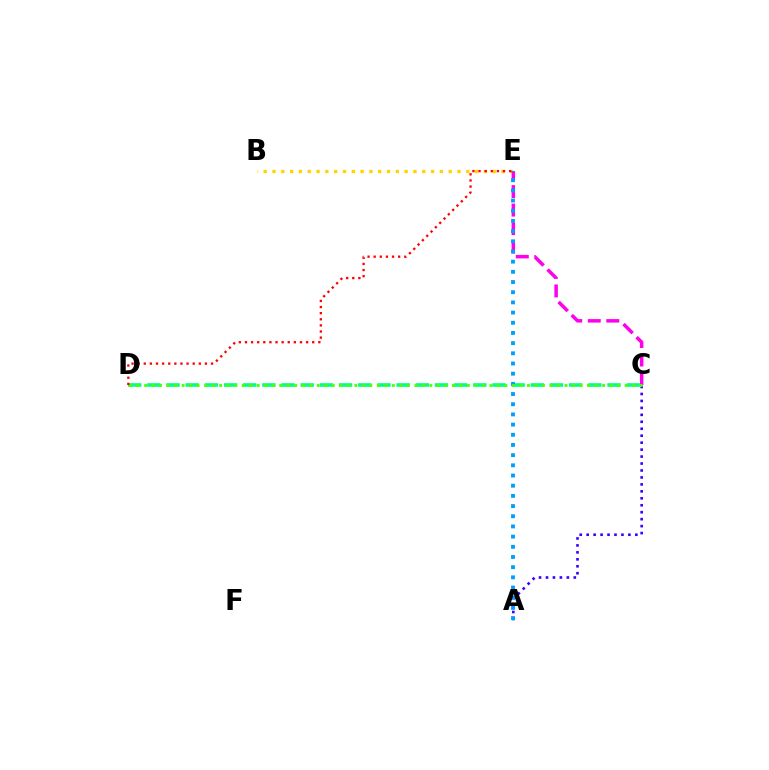{('B', 'E'): [{'color': '#ffd500', 'line_style': 'dotted', 'thickness': 2.39}], ('A', 'C'): [{'color': '#3700ff', 'line_style': 'dotted', 'thickness': 1.89}], ('C', 'E'): [{'color': '#ff00ed', 'line_style': 'dashed', 'thickness': 2.52}], ('C', 'D'): [{'color': '#00ff86', 'line_style': 'dashed', 'thickness': 2.6}, {'color': '#4fff00', 'line_style': 'dotted', 'thickness': 2.04}], ('A', 'E'): [{'color': '#009eff', 'line_style': 'dotted', 'thickness': 2.77}], ('D', 'E'): [{'color': '#ff0000', 'line_style': 'dotted', 'thickness': 1.66}]}